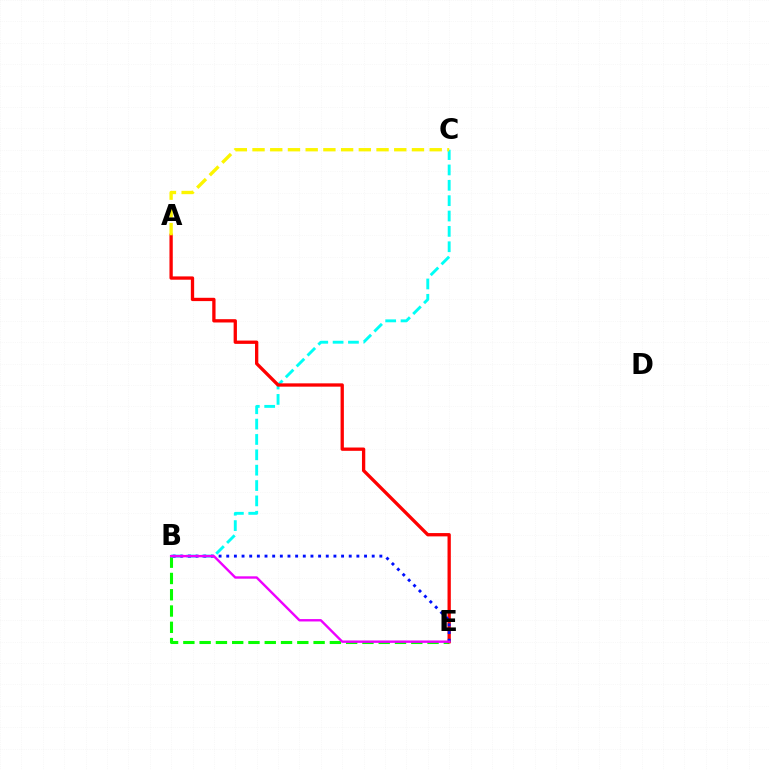{('B', 'E'): [{'color': '#08ff00', 'line_style': 'dashed', 'thickness': 2.21}, {'color': '#0010ff', 'line_style': 'dotted', 'thickness': 2.08}, {'color': '#ee00ff', 'line_style': 'solid', 'thickness': 1.72}], ('B', 'C'): [{'color': '#00fff6', 'line_style': 'dashed', 'thickness': 2.09}], ('A', 'E'): [{'color': '#ff0000', 'line_style': 'solid', 'thickness': 2.38}], ('A', 'C'): [{'color': '#fcf500', 'line_style': 'dashed', 'thickness': 2.41}]}